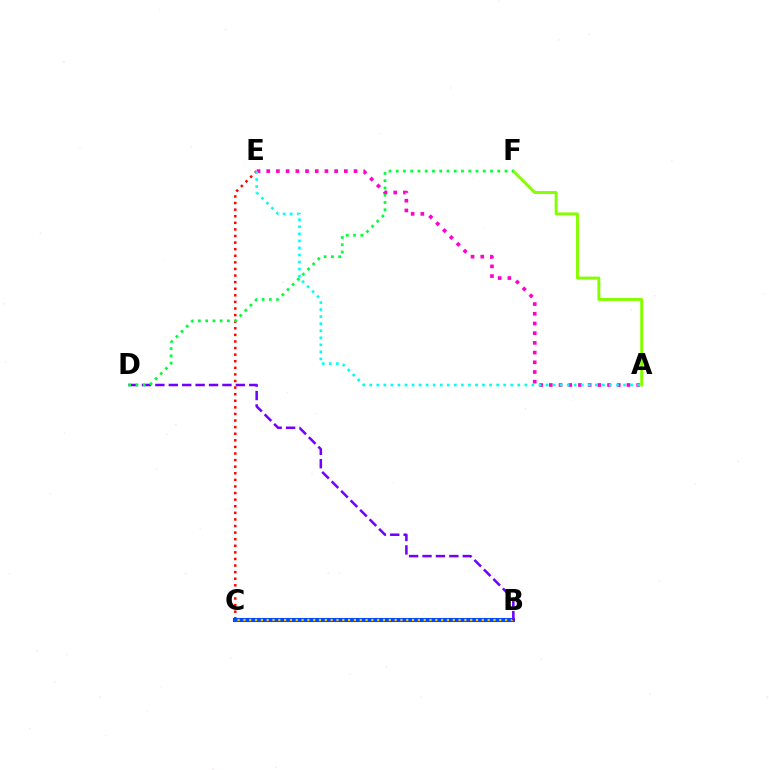{('A', 'E'): [{'color': '#ff00cf', 'line_style': 'dotted', 'thickness': 2.64}, {'color': '#00fff6', 'line_style': 'dotted', 'thickness': 1.92}], ('C', 'E'): [{'color': '#ff0000', 'line_style': 'dotted', 'thickness': 1.79}], ('B', 'C'): [{'color': '#004bff', 'line_style': 'solid', 'thickness': 2.95}, {'color': '#ffbd00', 'line_style': 'dotted', 'thickness': 1.58}], ('B', 'D'): [{'color': '#7200ff', 'line_style': 'dashed', 'thickness': 1.82}], ('A', 'F'): [{'color': '#84ff00', 'line_style': 'solid', 'thickness': 2.11}], ('D', 'F'): [{'color': '#00ff39', 'line_style': 'dotted', 'thickness': 1.97}]}